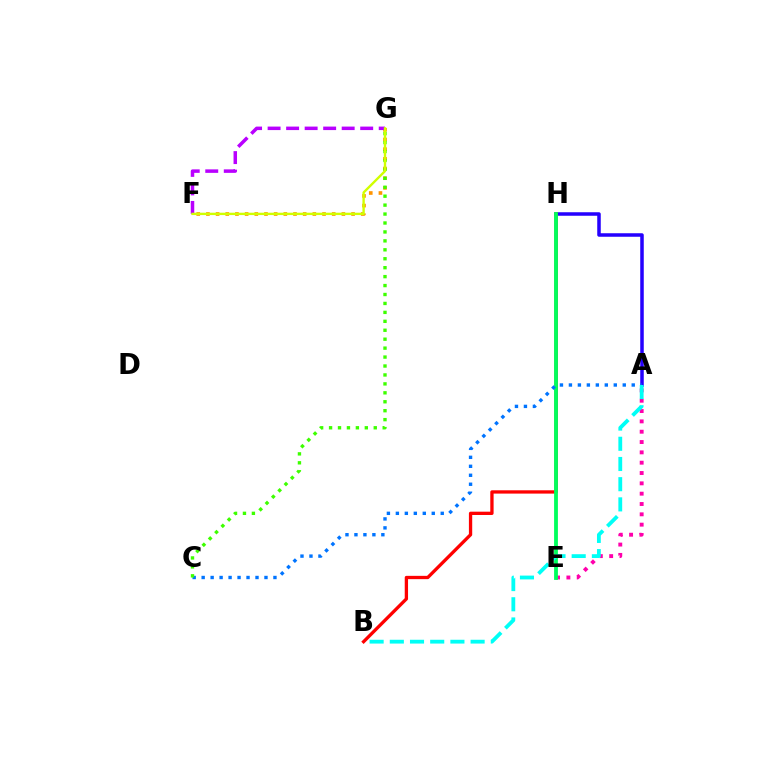{('A', 'E'): [{'color': '#ff00ac', 'line_style': 'dotted', 'thickness': 2.81}], ('A', 'H'): [{'color': '#2500ff', 'line_style': 'solid', 'thickness': 2.53}], ('F', 'G'): [{'color': '#ff9400', 'line_style': 'dotted', 'thickness': 2.63}, {'color': '#b900ff', 'line_style': 'dashed', 'thickness': 2.52}, {'color': '#d1ff00', 'line_style': 'solid', 'thickness': 1.71}], ('B', 'H'): [{'color': '#ff0000', 'line_style': 'solid', 'thickness': 2.38}], ('E', 'H'): [{'color': '#00ff5c', 'line_style': 'solid', 'thickness': 2.74}], ('A', 'C'): [{'color': '#0074ff', 'line_style': 'dotted', 'thickness': 2.44}], ('A', 'B'): [{'color': '#00fff6', 'line_style': 'dashed', 'thickness': 2.74}], ('C', 'G'): [{'color': '#3dff00', 'line_style': 'dotted', 'thickness': 2.43}]}